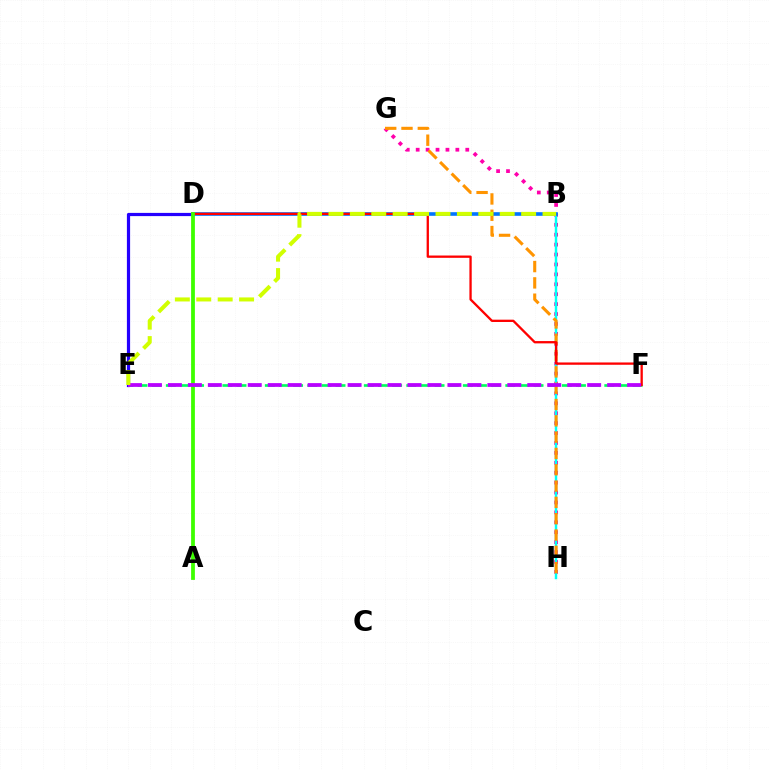{('D', 'E'): [{'color': '#2500ff', 'line_style': 'solid', 'thickness': 2.3}], ('E', 'F'): [{'color': '#00ff5c', 'line_style': 'dashed', 'thickness': 1.92}, {'color': '#b900ff', 'line_style': 'dashed', 'thickness': 2.71}], ('G', 'H'): [{'color': '#ff00ac', 'line_style': 'dotted', 'thickness': 2.69}, {'color': '#ff9400', 'line_style': 'dashed', 'thickness': 2.22}], ('B', 'H'): [{'color': '#00fff6', 'line_style': 'solid', 'thickness': 1.76}], ('B', 'D'): [{'color': '#0074ff', 'line_style': 'solid', 'thickness': 2.6}], ('D', 'F'): [{'color': '#ff0000', 'line_style': 'solid', 'thickness': 1.66}], ('A', 'D'): [{'color': '#3dff00', 'line_style': 'solid', 'thickness': 2.72}], ('B', 'E'): [{'color': '#d1ff00', 'line_style': 'dashed', 'thickness': 2.91}]}